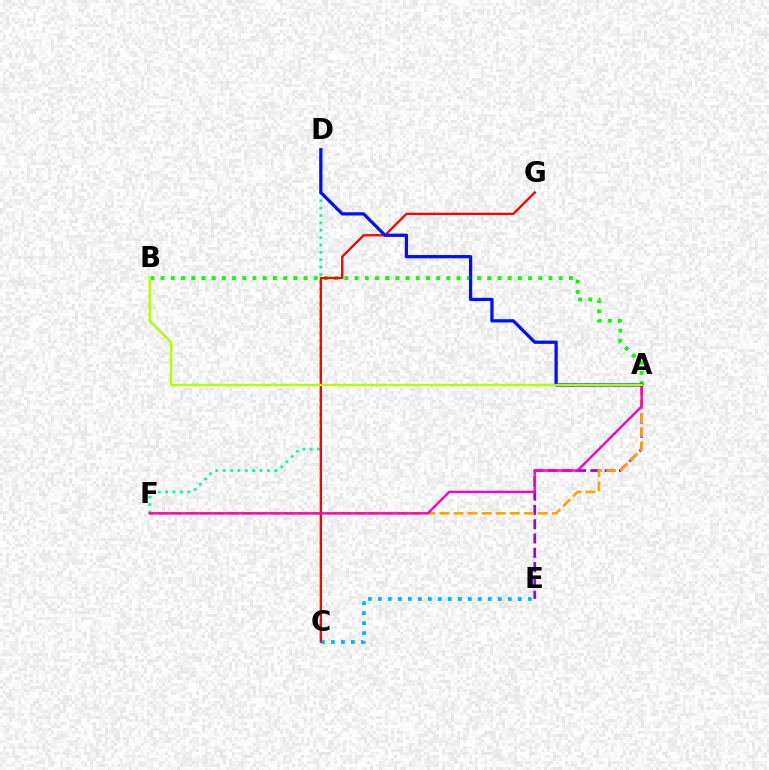{('C', 'E'): [{'color': '#00b5ff', 'line_style': 'dotted', 'thickness': 2.72}], ('A', 'B'): [{'color': '#08ff00', 'line_style': 'dotted', 'thickness': 2.77}, {'color': '#b3ff00', 'line_style': 'solid', 'thickness': 1.72}], ('A', 'E'): [{'color': '#9b00ff', 'line_style': 'dashed', 'thickness': 1.94}], ('D', 'F'): [{'color': '#00ff9d', 'line_style': 'dotted', 'thickness': 2.0}], ('A', 'F'): [{'color': '#ffa500', 'line_style': 'dashed', 'thickness': 1.91}, {'color': '#ff00bd', 'line_style': 'solid', 'thickness': 1.72}], ('C', 'G'): [{'color': '#ff0000', 'line_style': 'solid', 'thickness': 1.67}], ('A', 'D'): [{'color': '#0010ff', 'line_style': 'solid', 'thickness': 2.34}]}